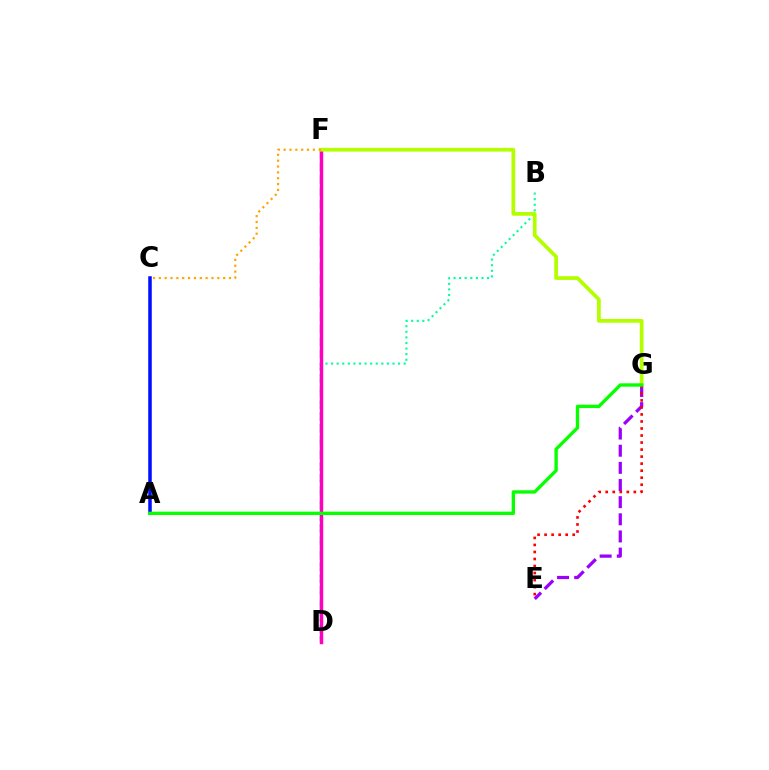{('E', 'G'): [{'color': '#9b00ff', 'line_style': 'dashed', 'thickness': 2.33}, {'color': '#ff0000', 'line_style': 'dotted', 'thickness': 1.91}], ('A', 'C'): [{'color': '#0010ff', 'line_style': 'solid', 'thickness': 2.54}], ('D', 'F'): [{'color': '#00b5ff', 'line_style': 'dashed', 'thickness': 1.7}, {'color': '#ff00bd', 'line_style': 'solid', 'thickness': 2.49}], ('B', 'D'): [{'color': '#00ff9d', 'line_style': 'dotted', 'thickness': 1.52}], ('F', 'G'): [{'color': '#b3ff00', 'line_style': 'solid', 'thickness': 2.69}], ('C', 'F'): [{'color': '#ffa500', 'line_style': 'dotted', 'thickness': 1.59}], ('A', 'G'): [{'color': '#08ff00', 'line_style': 'solid', 'thickness': 2.41}]}